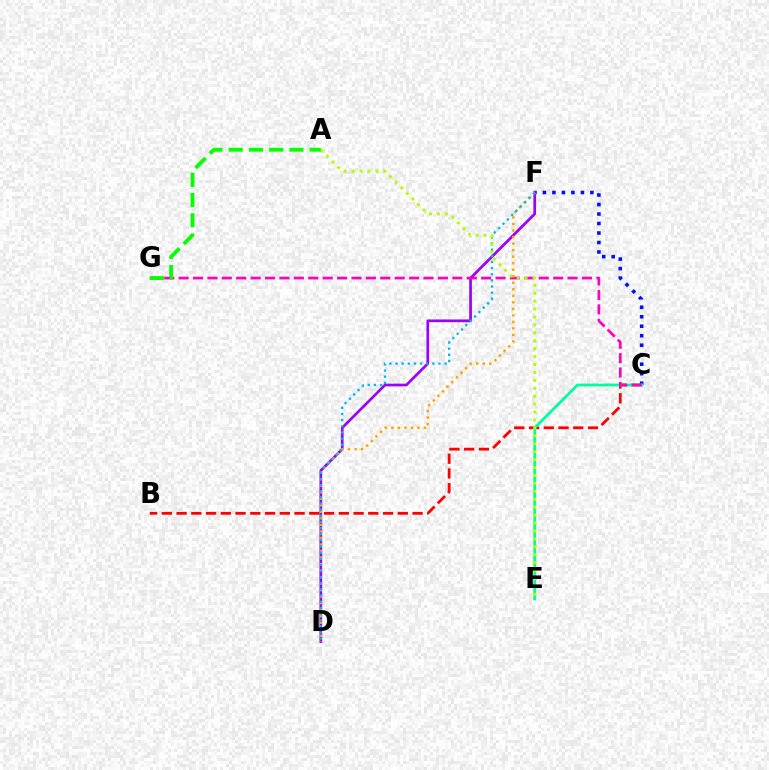{('B', 'C'): [{'color': '#ff0000', 'line_style': 'dashed', 'thickness': 2.0}], ('C', 'F'): [{'color': '#0010ff', 'line_style': 'dotted', 'thickness': 2.58}], ('D', 'F'): [{'color': '#9b00ff', 'line_style': 'solid', 'thickness': 1.94}, {'color': '#ffa500', 'line_style': 'dotted', 'thickness': 1.77}, {'color': '#00b5ff', 'line_style': 'dotted', 'thickness': 1.67}], ('C', 'E'): [{'color': '#00ff9d', 'line_style': 'solid', 'thickness': 2.01}], ('C', 'G'): [{'color': '#ff00bd', 'line_style': 'dashed', 'thickness': 1.96}], ('A', 'E'): [{'color': '#b3ff00', 'line_style': 'dotted', 'thickness': 2.15}], ('A', 'G'): [{'color': '#08ff00', 'line_style': 'dashed', 'thickness': 2.75}]}